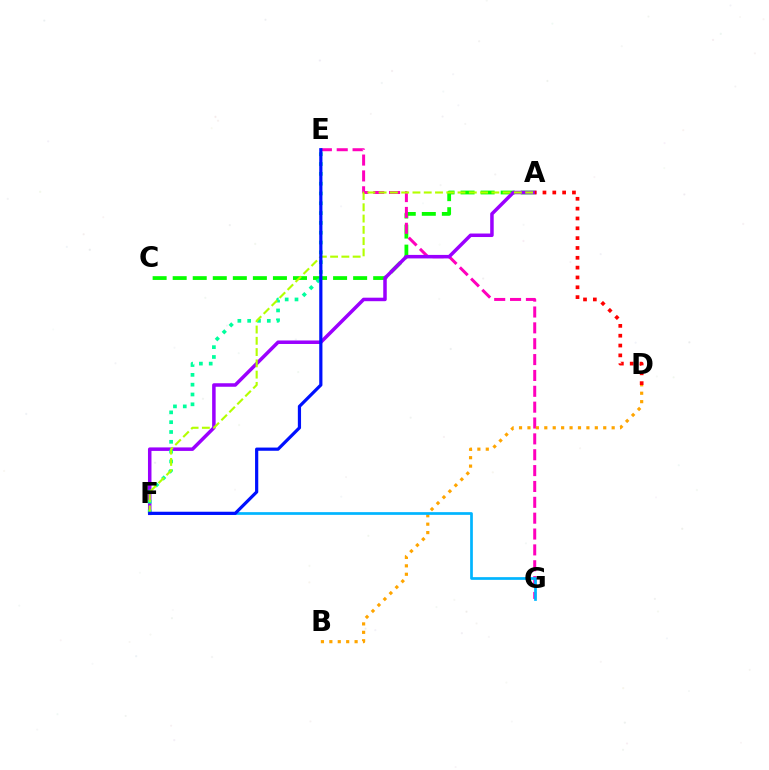{('A', 'C'): [{'color': '#08ff00', 'line_style': 'dashed', 'thickness': 2.72}], ('E', 'G'): [{'color': '#ff00bd', 'line_style': 'dashed', 'thickness': 2.15}], ('A', 'F'): [{'color': '#9b00ff', 'line_style': 'solid', 'thickness': 2.52}, {'color': '#b3ff00', 'line_style': 'dashed', 'thickness': 1.53}], ('E', 'F'): [{'color': '#00ff9d', 'line_style': 'dotted', 'thickness': 2.67}, {'color': '#0010ff', 'line_style': 'solid', 'thickness': 2.3}], ('A', 'D'): [{'color': '#ff0000', 'line_style': 'dotted', 'thickness': 2.67}], ('B', 'D'): [{'color': '#ffa500', 'line_style': 'dotted', 'thickness': 2.29}], ('F', 'G'): [{'color': '#00b5ff', 'line_style': 'solid', 'thickness': 1.95}]}